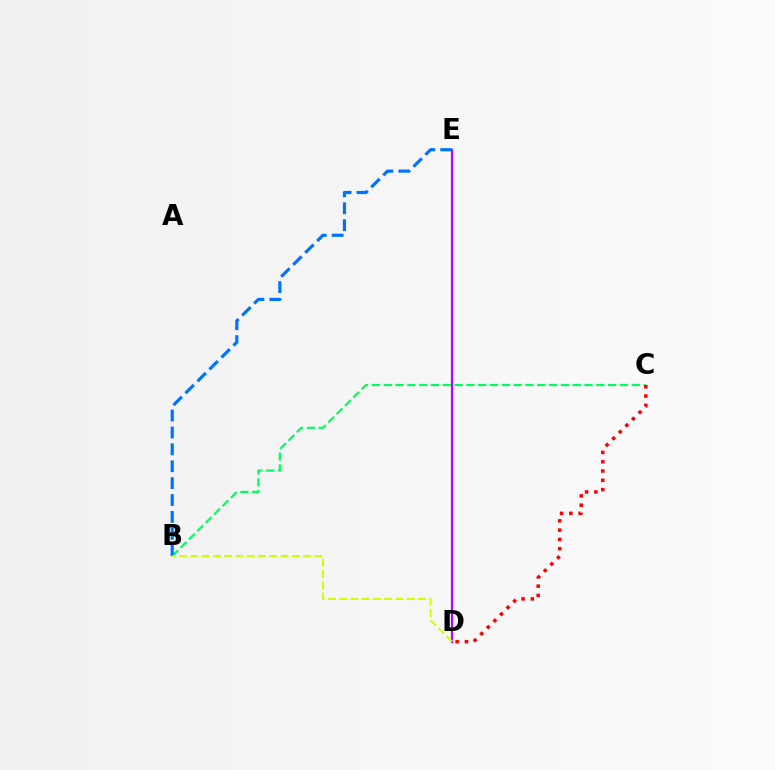{('B', 'C'): [{'color': '#00ff5c', 'line_style': 'dashed', 'thickness': 1.6}], ('D', 'E'): [{'color': '#b900ff', 'line_style': 'solid', 'thickness': 1.58}], ('C', 'D'): [{'color': '#ff0000', 'line_style': 'dotted', 'thickness': 2.52}], ('B', 'E'): [{'color': '#0074ff', 'line_style': 'dashed', 'thickness': 2.3}], ('B', 'D'): [{'color': '#d1ff00', 'line_style': 'dashed', 'thickness': 1.53}]}